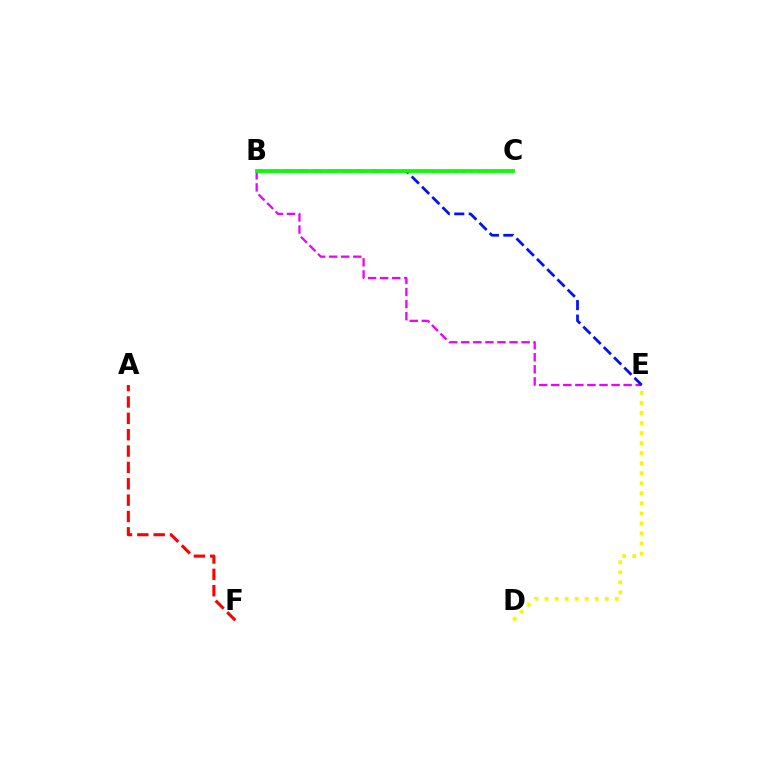{('A', 'F'): [{'color': '#ff0000', 'line_style': 'dashed', 'thickness': 2.22}], ('B', 'E'): [{'color': '#ee00ff', 'line_style': 'dashed', 'thickness': 1.64}, {'color': '#0010ff', 'line_style': 'dashed', 'thickness': 1.97}], ('B', 'C'): [{'color': '#00fff6', 'line_style': 'dotted', 'thickness': 2.06}, {'color': '#08ff00', 'line_style': 'solid', 'thickness': 2.72}], ('D', 'E'): [{'color': '#fcf500', 'line_style': 'dotted', 'thickness': 2.73}]}